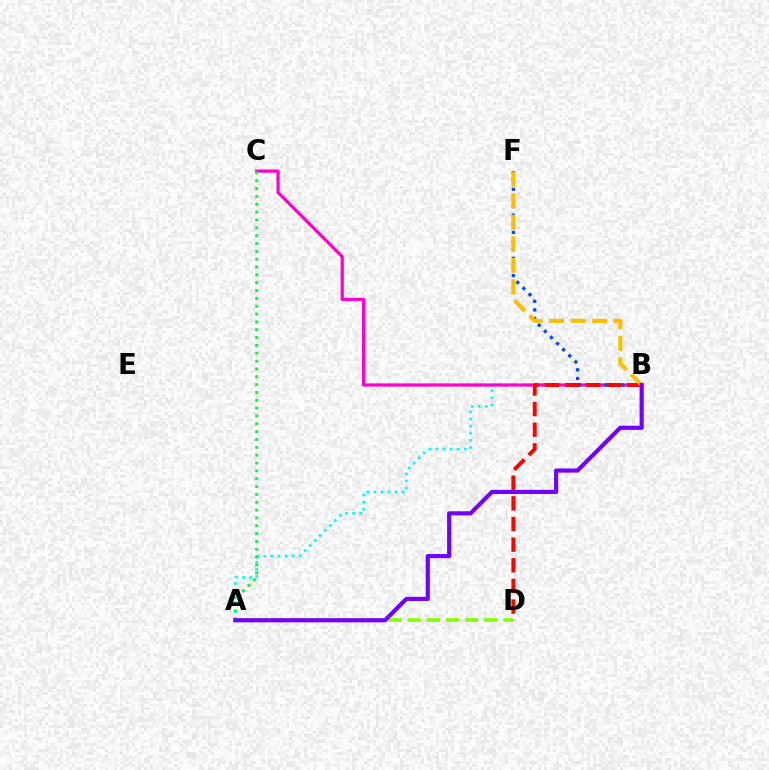{('A', 'B'): [{'color': '#00fff6', 'line_style': 'dotted', 'thickness': 1.93}, {'color': '#7200ff', 'line_style': 'solid', 'thickness': 2.99}], ('A', 'D'): [{'color': '#84ff00', 'line_style': 'dashed', 'thickness': 2.6}], ('B', 'C'): [{'color': '#ff00cf', 'line_style': 'solid', 'thickness': 2.31}], ('B', 'F'): [{'color': '#004bff', 'line_style': 'dotted', 'thickness': 2.35}, {'color': '#ffbd00', 'line_style': 'dashed', 'thickness': 2.93}], ('B', 'D'): [{'color': '#ff0000', 'line_style': 'dashed', 'thickness': 2.8}], ('A', 'C'): [{'color': '#00ff39', 'line_style': 'dotted', 'thickness': 2.13}]}